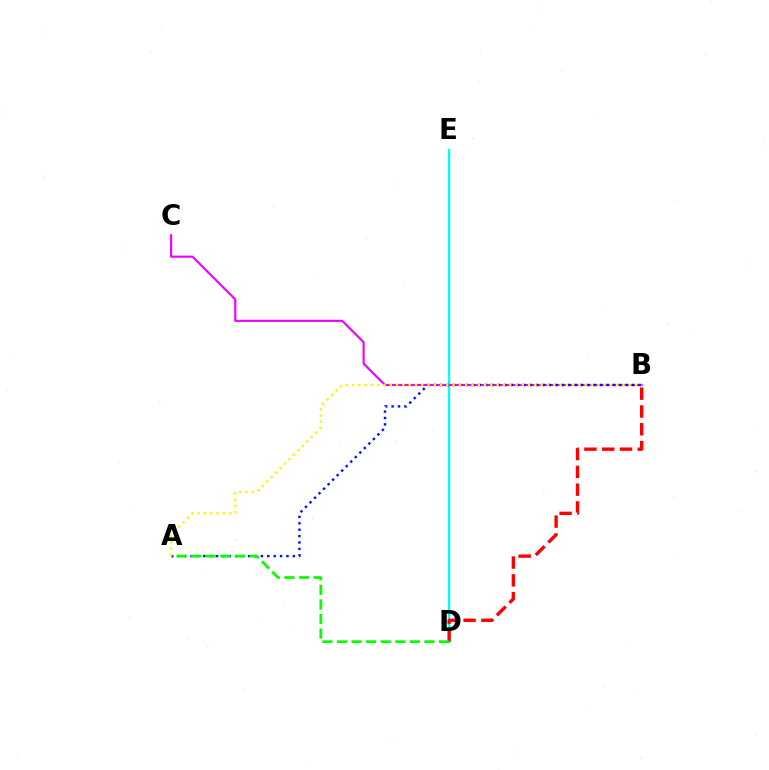{('D', 'E'): [{'color': '#00fff6', 'line_style': 'solid', 'thickness': 1.71}], ('B', 'D'): [{'color': '#ff0000', 'line_style': 'dashed', 'thickness': 2.42}], ('B', 'C'): [{'color': '#ee00ff', 'line_style': 'solid', 'thickness': 1.54}], ('A', 'B'): [{'color': '#0010ff', 'line_style': 'dotted', 'thickness': 1.74}, {'color': '#fcf500', 'line_style': 'dotted', 'thickness': 1.71}], ('A', 'D'): [{'color': '#08ff00', 'line_style': 'dashed', 'thickness': 1.98}]}